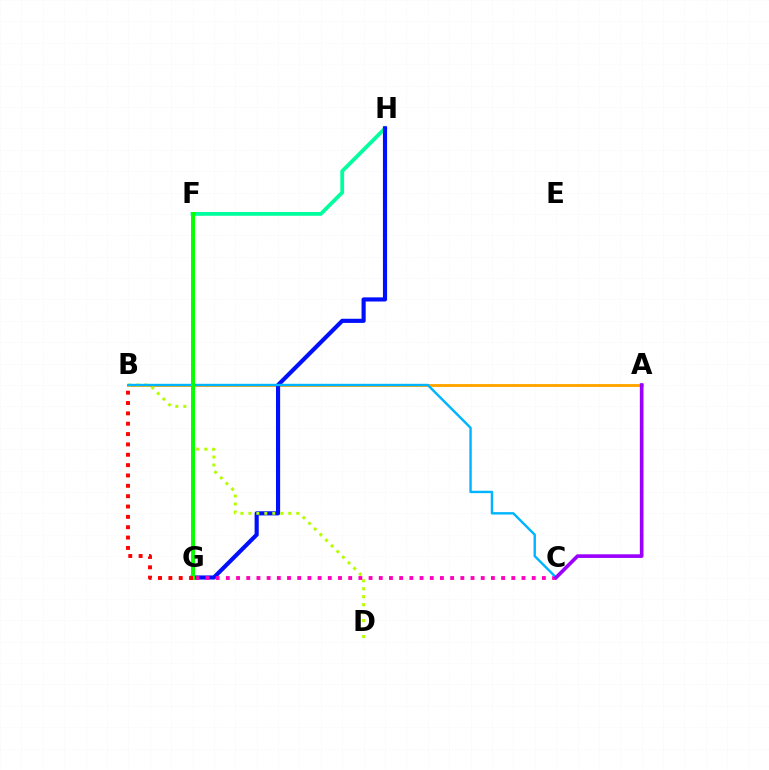{('A', 'B'): [{'color': '#ffa500', 'line_style': 'solid', 'thickness': 2.09}], ('F', 'H'): [{'color': '#00ff9d', 'line_style': 'solid', 'thickness': 2.73}], ('G', 'H'): [{'color': '#0010ff', 'line_style': 'solid', 'thickness': 2.98}], ('B', 'D'): [{'color': '#b3ff00', 'line_style': 'dotted', 'thickness': 2.17}], ('C', 'G'): [{'color': '#ff00bd', 'line_style': 'dotted', 'thickness': 2.77}], ('B', 'C'): [{'color': '#00b5ff', 'line_style': 'solid', 'thickness': 1.74}], ('F', 'G'): [{'color': '#08ff00', 'line_style': 'solid', 'thickness': 2.85}], ('A', 'C'): [{'color': '#9b00ff', 'line_style': 'solid', 'thickness': 2.63}], ('B', 'G'): [{'color': '#ff0000', 'line_style': 'dotted', 'thickness': 2.81}]}